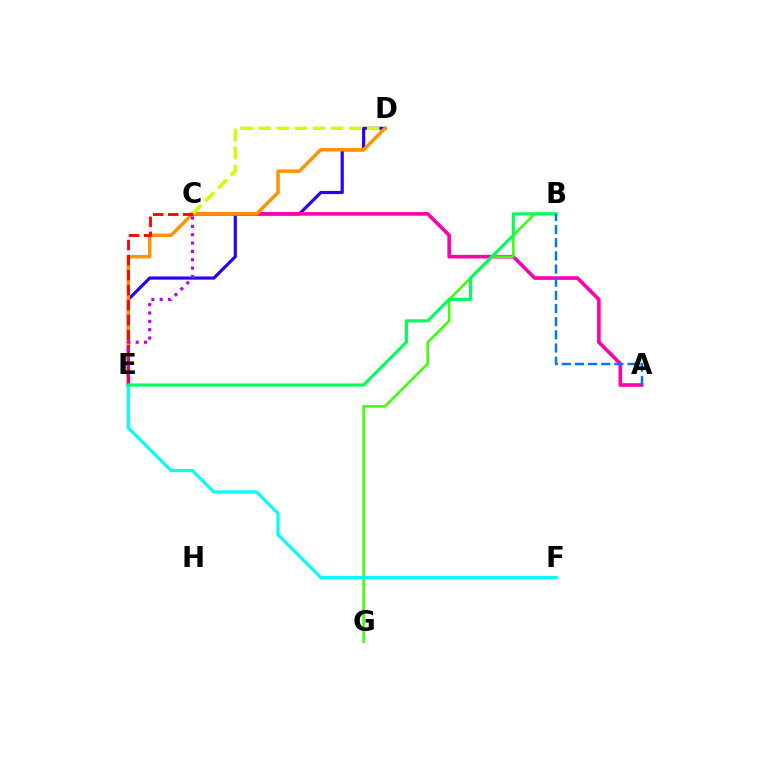{('D', 'E'): [{'color': '#2500ff', 'line_style': 'solid', 'thickness': 2.27}, {'color': '#ff9400', 'line_style': 'solid', 'thickness': 2.52}], ('A', 'C'): [{'color': '#ff00ac', 'line_style': 'solid', 'thickness': 2.6}], ('C', 'D'): [{'color': '#d1ff00', 'line_style': 'dashed', 'thickness': 2.45}], ('B', 'G'): [{'color': '#3dff00', 'line_style': 'solid', 'thickness': 1.82}], ('E', 'F'): [{'color': '#00fff6', 'line_style': 'solid', 'thickness': 2.27}], ('C', 'E'): [{'color': '#ff0000', 'line_style': 'dashed', 'thickness': 2.04}, {'color': '#b900ff', 'line_style': 'dotted', 'thickness': 2.27}], ('B', 'E'): [{'color': '#00ff5c', 'line_style': 'solid', 'thickness': 2.24}], ('A', 'B'): [{'color': '#0074ff', 'line_style': 'dashed', 'thickness': 1.79}]}